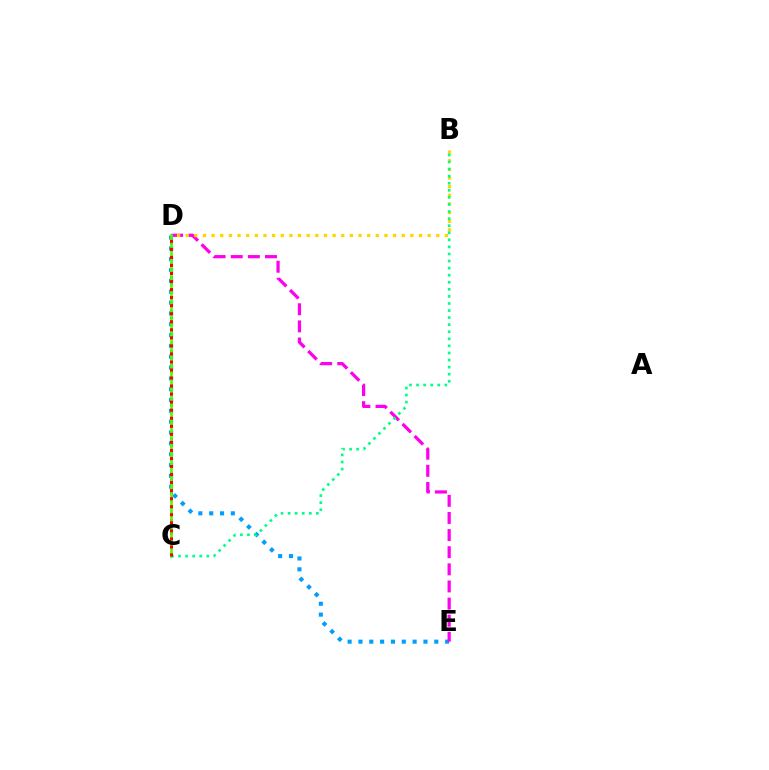{('C', 'D'): [{'color': '#3700ff', 'line_style': 'dotted', 'thickness': 1.83}, {'color': '#4fff00', 'line_style': 'solid', 'thickness': 1.91}, {'color': '#ff0000', 'line_style': 'dotted', 'thickness': 2.19}], ('D', 'E'): [{'color': '#009eff', 'line_style': 'dotted', 'thickness': 2.94}, {'color': '#ff00ed', 'line_style': 'dashed', 'thickness': 2.33}], ('B', 'D'): [{'color': '#ffd500', 'line_style': 'dotted', 'thickness': 2.35}], ('B', 'C'): [{'color': '#00ff86', 'line_style': 'dotted', 'thickness': 1.92}]}